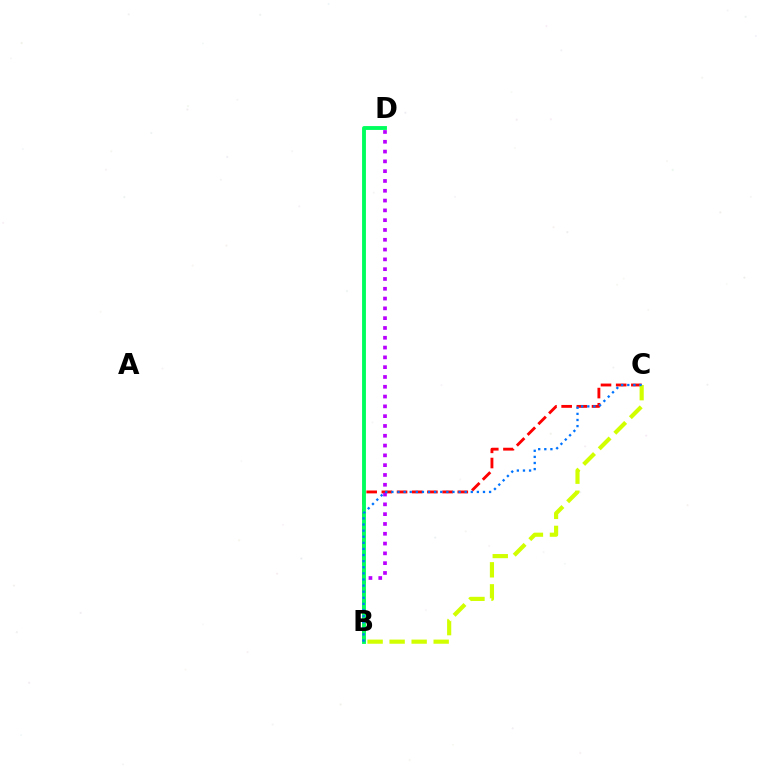{('B', 'C'): [{'color': '#ff0000', 'line_style': 'dashed', 'thickness': 2.06}, {'color': '#d1ff00', 'line_style': 'dashed', 'thickness': 2.99}, {'color': '#0074ff', 'line_style': 'dotted', 'thickness': 1.66}], ('B', 'D'): [{'color': '#b900ff', 'line_style': 'dotted', 'thickness': 2.66}, {'color': '#00ff5c', 'line_style': 'solid', 'thickness': 2.79}]}